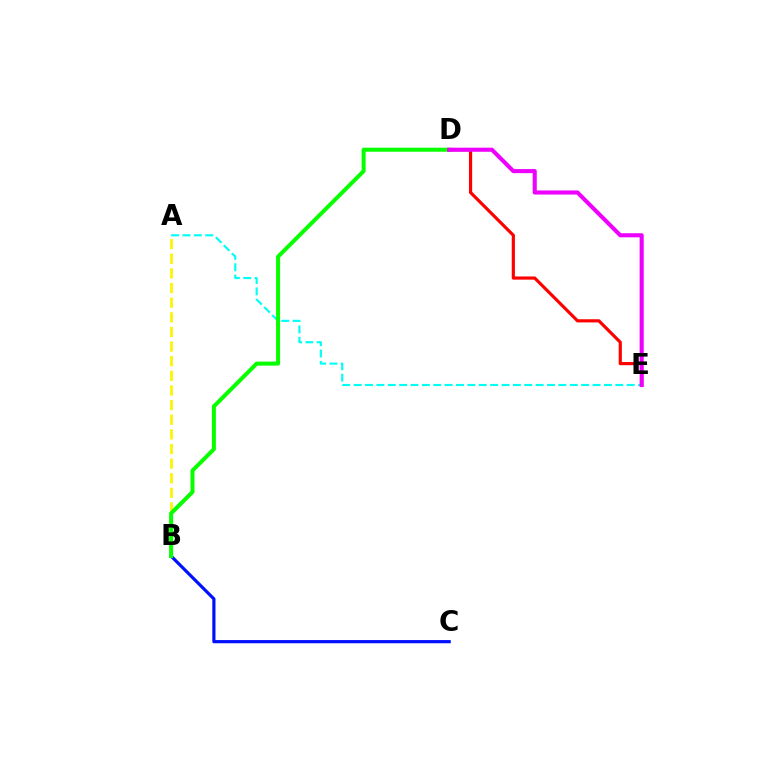{('B', 'C'): [{'color': '#0010ff', 'line_style': 'solid', 'thickness': 2.29}], ('A', 'B'): [{'color': '#fcf500', 'line_style': 'dashed', 'thickness': 1.99}], ('A', 'E'): [{'color': '#00fff6', 'line_style': 'dashed', 'thickness': 1.55}], ('B', 'D'): [{'color': '#08ff00', 'line_style': 'solid', 'thickness': 2.89}], ('D', 'E'): [{'color': '#ff0000', 'line_style': 'solid', 'thickness': 2.28}, {'color': '#ee00ff', 'line_style': 'solid', 'thickness': 2.94}]}